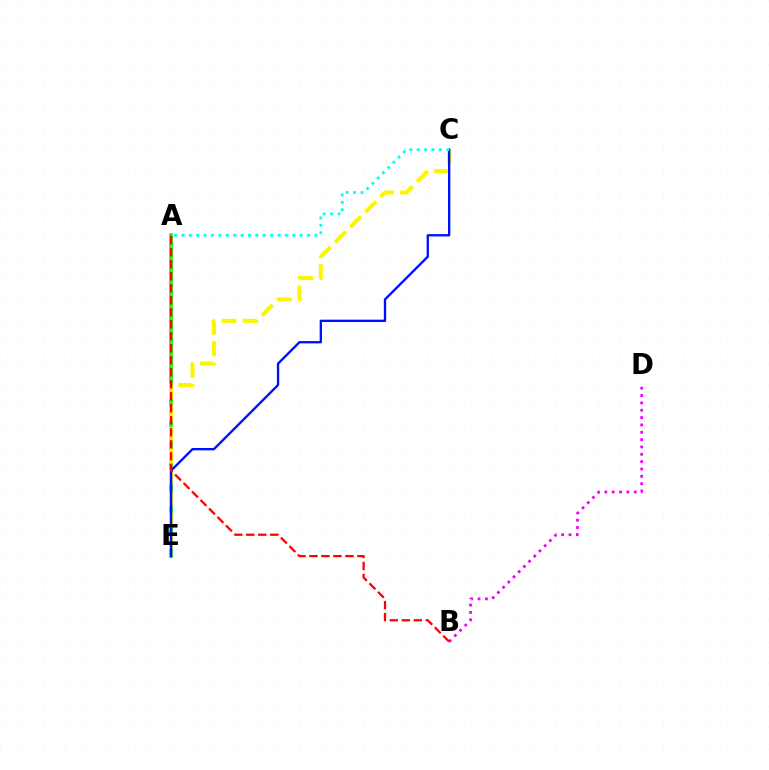{('A', 'E'): [{'color': '#08ff00', 'line_style': 'solid', 'thickness': 2.63}], ('C', 'E'): [{'color': '#fcf500', 'line_style': 'dashed', 'thickness': 2.91}, {'color': '#0010ff', 'line_style': 'solid', 'thickness': 1.68}], ('B', 'D'): [{'color': '#ee00ff', 'line_style': 'dotted', 'thickness': 2.0}], ('A', 'C'): [{'color': '#00fff6', 'line_style': 'dotted', 'thickness': 2.01}], ('A', 'B'): [{'color': '#ff0000', 'line_style': 'dashed', 'thickness': 1.63}]}